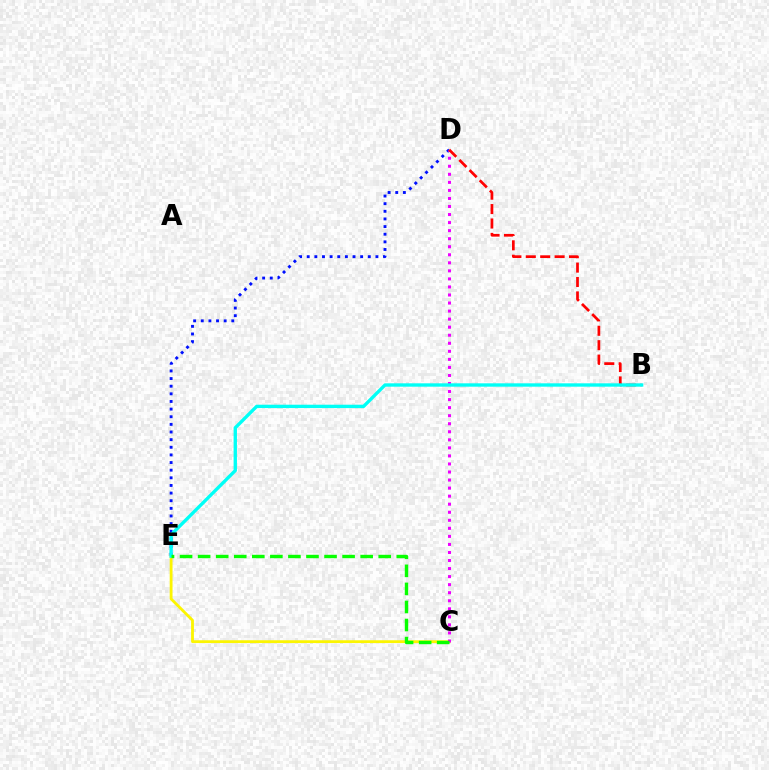{('D', 'E'): [{'color': '#0010ff', 'line_style': 'dotted', 'thickness': 2.07}], ('C', 'E'): [{'color': '#fcf500', 'line_style': 'solid', 'thickness': 2.03}, {'color': '#08ff00', 'line_style': 'dashed', 'thickness': 2.45}], ('C', 'D'): [{'color': '#ee00ff', 'line_style': 'dotted', 'thickness': 2.19}], ('B', 'D'): [{'color': '#ff0000', 'line_style': 'dashed', 'thickness': 1.96}], ('B', 'E'): [{'color': '#00fff6', 'line_style': 'solid', 'thickness': 2.42}]}